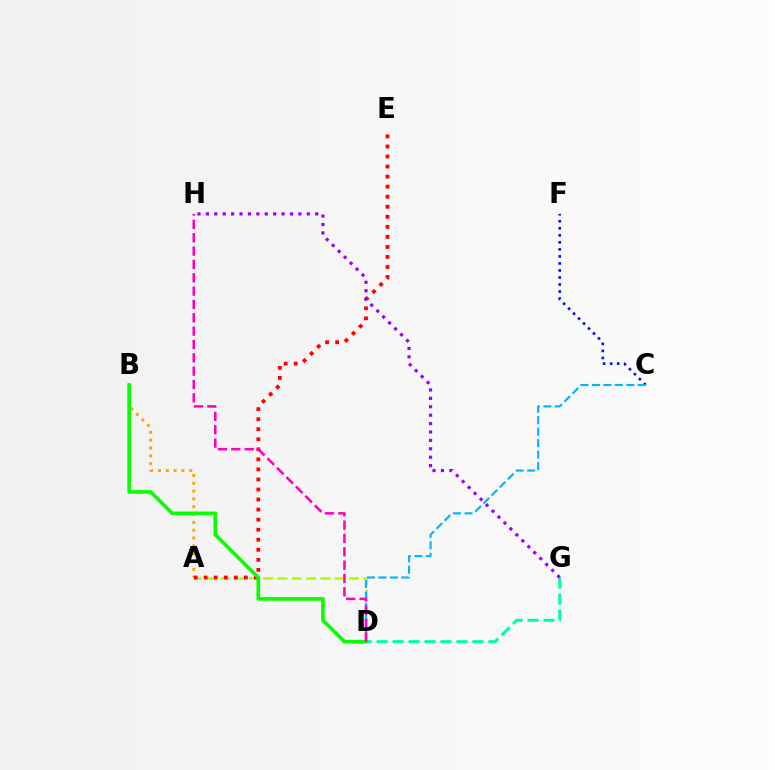{('A', 'B'): [{'color': '#ffa500', 'line_style': 'dotted', 'thickness': 2.13}], ('C', 'F'): [{'color': '#0010ff', 'line_style': 'dotted', 'thickness': 1.91}], ('A', 'D'): [{'color': '#b3ff00', 'line_style': 'dashed', 'thickness': 1.94}], ('A', 'E'): [{'color': '#ff0000', 'line_style': 'dotted', 'thickness': 2.73}], ('C', 'D'): [{'color': '#00b5ff', 'line_style': 'dashed', 'thickness': 1.56}], ('D', 'G'): [{'color': '#00ff9d', 'line_style': 'dashed', 'thickness': 2.17}], ('B', 'D'): [{'color': '#08ff00', 'line_style': 'solid', 'thickness': 2.63}], ('D', 'H'): [{'color': '#ff00bd', 'line_style': 'dashed', 'thickness': 1.81}], ('G', 'H'): [{'color': '#9b00ff', 'line_style': 'dotted', 'thickness': 2.28}]}